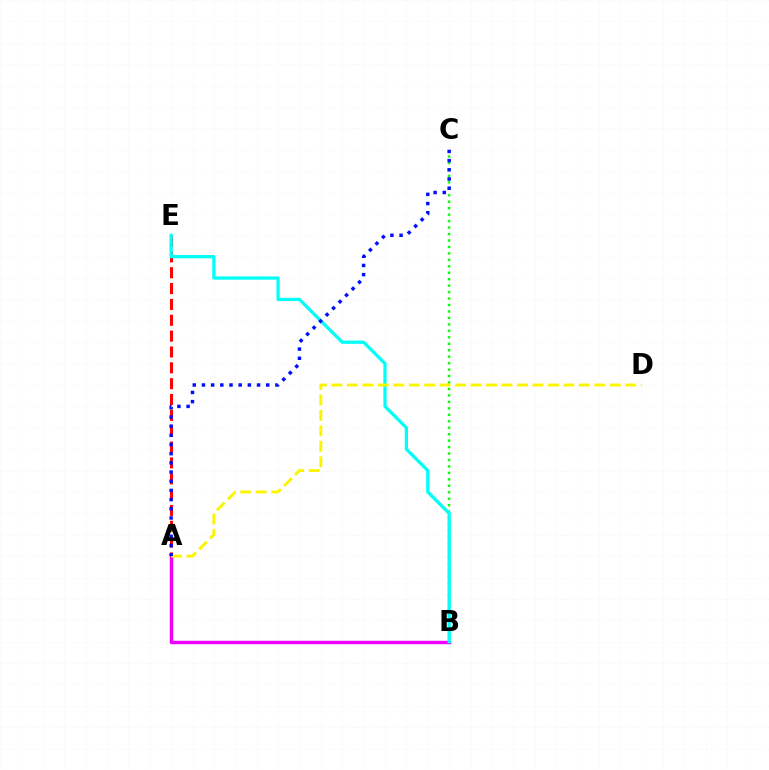{('A', 'B'): [{'color': '#ee00ff', 'line_style': 'solid', 'thickness': 2.48}], ('B', 'C'): [{'color': '#08ff00', 'line_style': 'dotted', 'thickness': 1.75}], ('A', 'E'): [{'color': '#ff0000', 'line_style': 'dashed', 'thickness': 2.15}], ('B', 'E'): [{'color': '#00fff6', 'line_style': 'solid', 'thickness': 2.34}], ('A', 'D'): [{'color': '#fcf500', 'line_style': 'dashed', 'thickness': 2.1}], ('A', 'C'): [{'color': '#0010ff', 'line_style': 'dotted', 'thickness': 2.5}]}